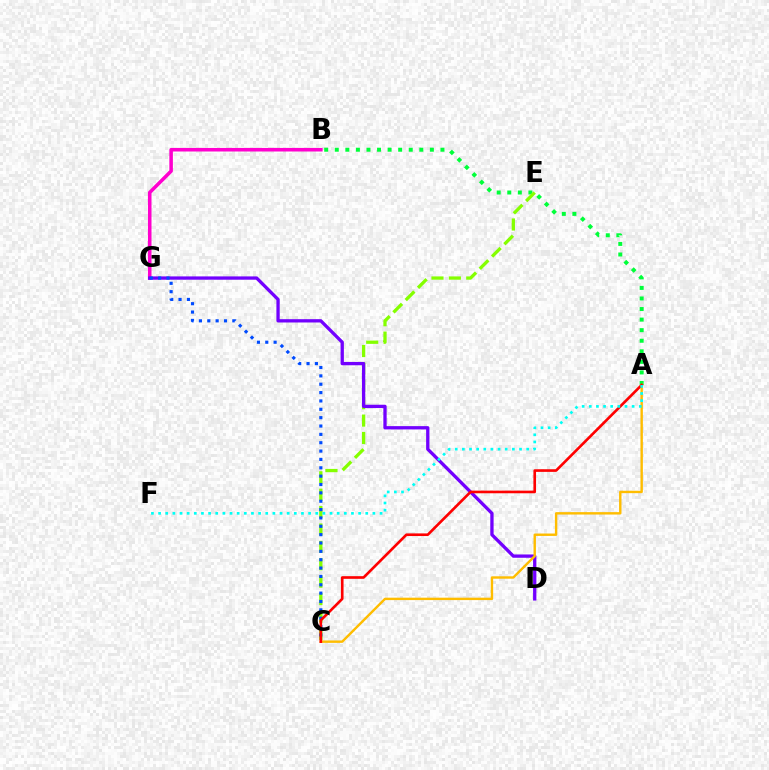{('A', 'B'): [{'color': '#00ff39', 'line_style': 'dotted', 'thickness': 2.87}], ('B', 'G'): [{'color': '#ff00cf', 'line_style': 'solid', 'thickness': 2.56}], ('C', 'E'): [{'color': '#84ff00', 'line_style': 'dashed', 'thickness': 2.36}], ('D', 'G'): [{'color': '#7200ff', 'line_style': 'solid', 'thickness': 2.38}], ('C', 'G'): [{'color': '#004bff', 'line_style': 'dotted', 'thickness': 2.27}], ('A', 'C'): [{'color': '#ffbd00', 'line_style': 'solid', 'thickness': 1.73}, {'color': '#ff0000', 'line_style': 'solid', 'thickness': 1.9}], ('A', 'F'): [{'color': '#00fff6', 'line_style': 'dotted', 'thickness': 1.94}]}